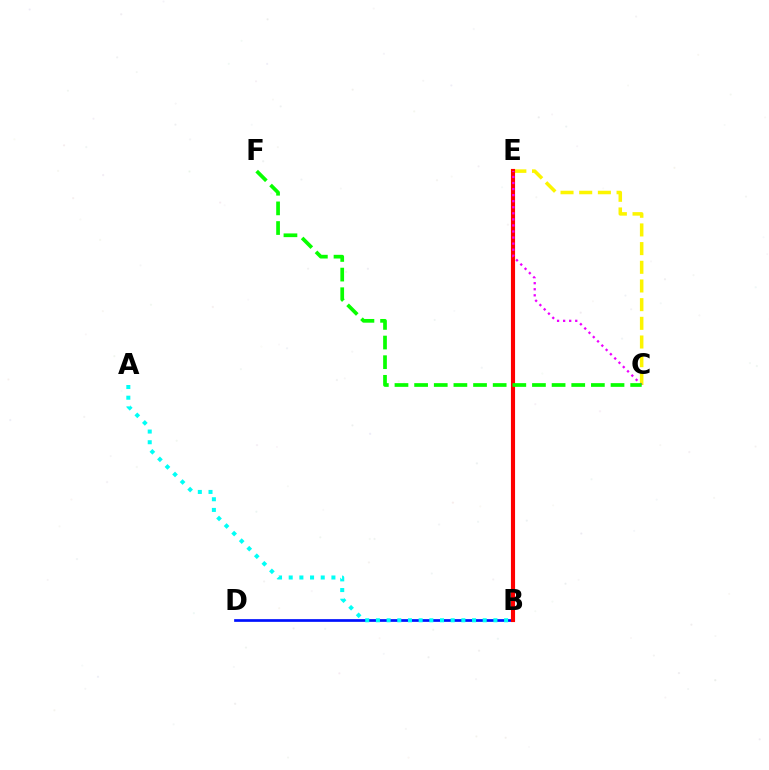{('B', 'D'): [{'color': '#0010ff', 'line_style': 'solid', 'thickness': 1.95}], ('A', 'B'): [{'color': '#00fff6', 'line_style': 'dotted', 'thickness': 2.9}], ('C', 'E'): [{'color': '#fcf500', 'line_style': 'dashed', 'thickness': 2.54}, {'color': '#ee00ff', 'line_style': 'dotted', 'thickness': 1.65}], ('B', 'E'): [{'color': '#ff0000', 'line_style': 'solid', 'thickness': 2.97}], ('C', 'F'): [{'color': '#08ff00', 'line_style': 'dashed', 'thickness': 2.67}]}